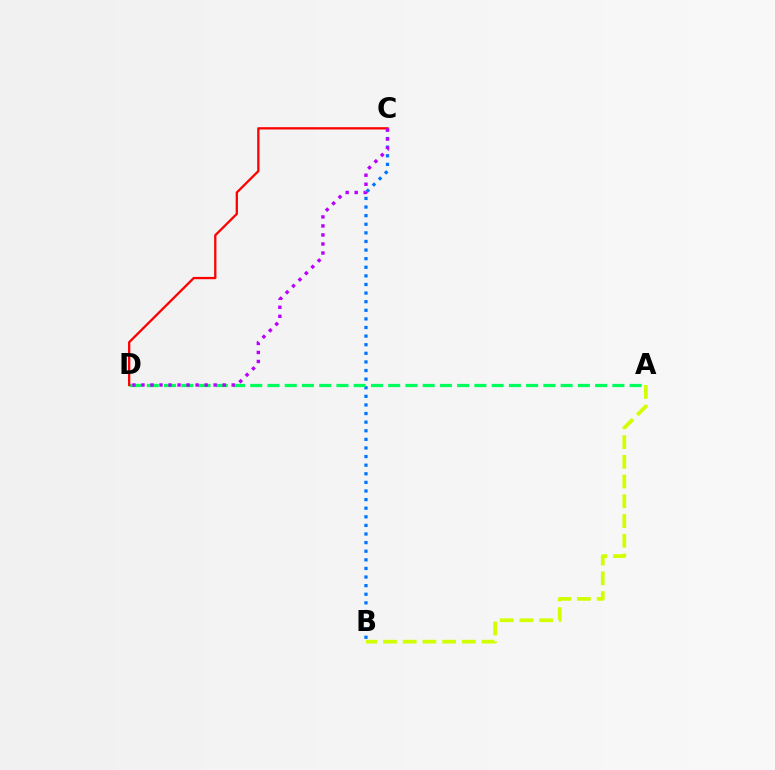{('B', 'C'): [{'color': '#0074ff', 'line_style': 'dotted', 'thickness': 2.34}], ('A', 'D'): [{'color': '#00ff5c', 'line_style': 'dashed', 'thickness': 2.34}], ('C', 'D'): [{'color': '#ff0000', 'line_style': 'solid', 'thickness': 1.65}, {'color': '#b900ff', 'line_style': 'dotted', 'thickness': 2.45}], ('A', 'B'): [{'color': '#d1ff00', 'line_style': 'dashed', 'thickness': 2.68}]}